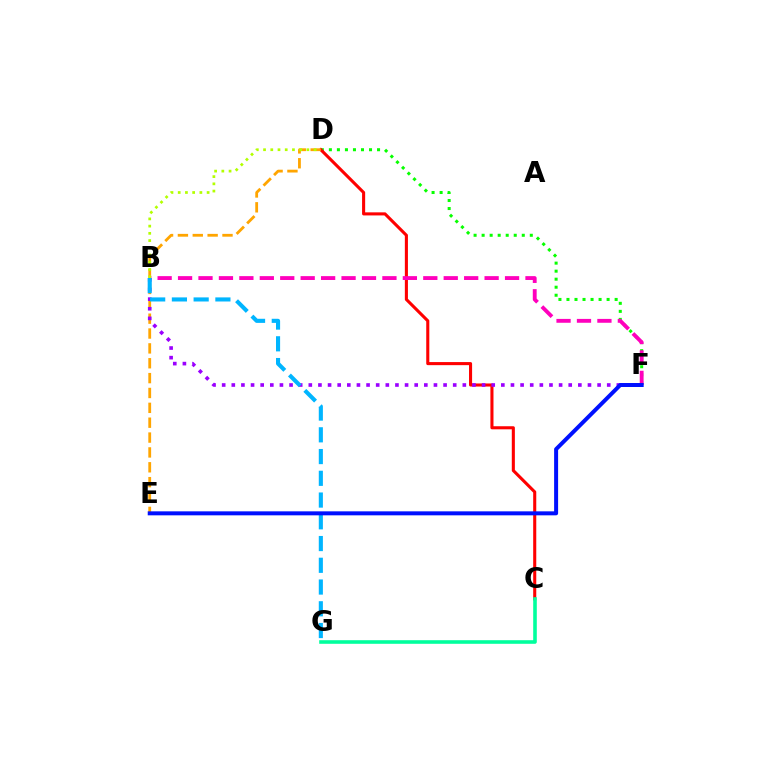{('D', 'F'): [{'color': '#08ff00', 'line_style': 'dotted', 'thickness': 2.18}], ('C', 'D'): [{'color': '#ff0000', 'line_style': 'solid', 'thickness': 2.22}], ('D', 'E'): [{'color': '#ffa500', 'line_style': 'dashed', 'thickness': 2.02}], ('B', 'F'): [{'color': '#ff00bd', 'line_style': 'dashed', 'thickness': 2.78}, {'color': '#9b00ff', 'line_style': 'dotted', 'thickness': 2.62}], ('C', 'G'): [{'color': '#00ff9d', 'line_style': 'solid', 'thickness': 2.59}], ('B', 'D'): [{'color': '#b3ff00', 'line_style': 'dotted', 'thickness': 1.96}], ('B', 'G'): [{'color': '#00b5ff', 'line_style': 'dashed', 'thickness': 2.95}], ('E', 'F'): [{'color': '#0010ff', 'line_style': 'solid', 'thickness': 2.87}]}